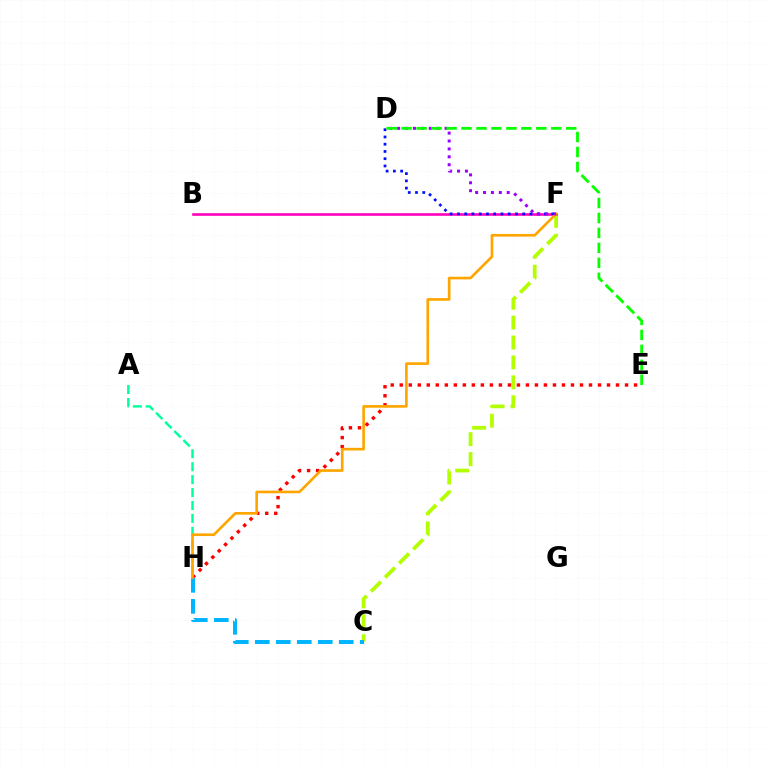{('C', 'F'): [{'color': '#b3ff00', 'line_style': 'dashed', 'thickness': 2.71}], ('E', 'H'): [{'color': '#ff0000', 'line_style': 'dotted', 'thickness': 2.45}], ('B', 'F'): [{'color': '#ff00bd', 'line_style': 'solid', 'thickness': 1.88}], ('A', 'H'): [{'color': '#00ff9d', 'line_style': 'dashed', 'thickness': 1.76}], ('D', 'F'): [{'color': '#0010ff', 'line_style': 'dotted', 'thickness': 1.97}, {'color': '#9b00ff', 'line_style': 'dotted', 'thickness': 2.15}], ('C', 'H'): [{'color': '#00b5ff', 'line_style': 'dashed', 'thickness': 2.85}], ('F', 'H'): [{'color': '#ffa500', 'line_style': 'solid', 'thickness': 1.91}], ('D', 'E'): [{'color': '#08ff00', 'line_style': 'dashed', 'thickness': 2.03}]}